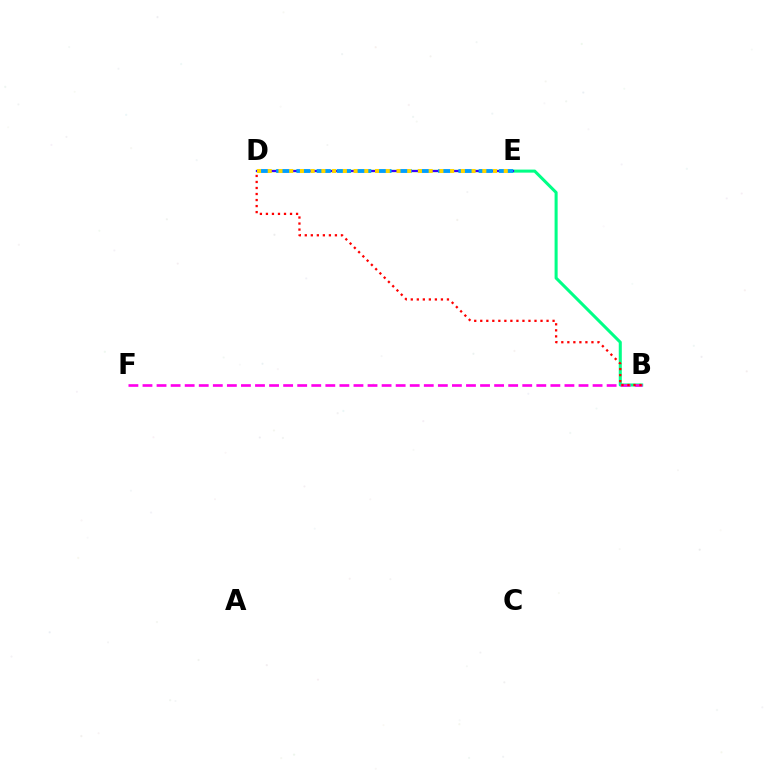{('B', 'E'): [{'color': '#00ff86', 'line_style': 'solid', 'thickness': 2.19}], ('D', 'E'): [{'color': '#4fff00', 'line_style': 'solid', 'thickness': 1.62}, {'color': '#3700ff', 'line_style': 'solid', 'thickness': 1.57}, {'color': '#009eff', 'line_style': 'dashed', 'thickness': 2.75}, {'color': '#ffd500', 'line_style': 'dotted', 'thickness': 2.91}], ('B', 'F'): [{'color': '#ff00ed', 'line_style': 'dashed', 'thickness': 1.91}], ('B', 'D'): [{'color': '#ff0000', 'line_style': 'dotted', 'thickness': 1.64}]}